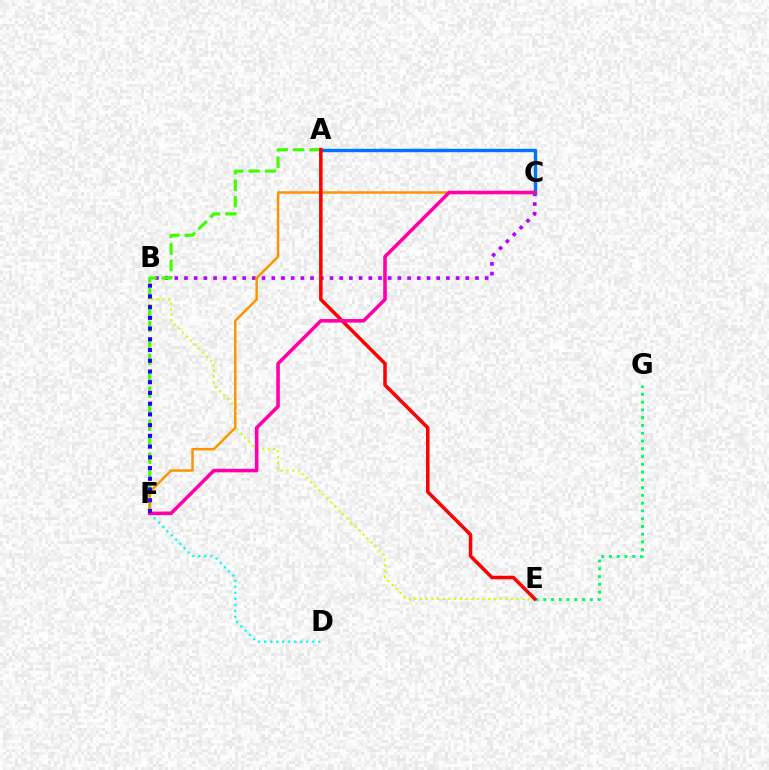{('B', 'C'): [{'color': '#b900ff', 'line_style': 'dotted', 'thickness': 2.64}], ('E', 'G'): [{'color': '#00ff5c', 'line_style': 'dotted', 'thickness': 2.11}], ('D', 'F'): [{'color': '#00fff6', 'line_style': 'dotted', 'thickness': 1.63}], ('B', 'E'): [{'color': '#d1ff00', 'line_style': 'dotted', 'thickness': 1.55}], ('A', 'F'): [{'color': '#3dff00', 'line_style': 'dashed', 'thickness': 2.24}], ('A', 'C'): [{'color': '#0074ff', 'line_style': 'solid', 'thickness': 2.45}], ('C', 'F'): [{'color': '#ff9400', 'line_style': 'solid', 'thickness': 1.79}, {'color': '#ff00ac', 'line_style': 'solid', 'thickness': 2.57}], ('A', 'E'): [{'color': '#ff0000', 'line_style': 'solid', 'thickness': 2.53}], ('B', 'F'): [{'color': '#2500ff', 'line_style': 'dotted', 'thickness': 2.91}]}